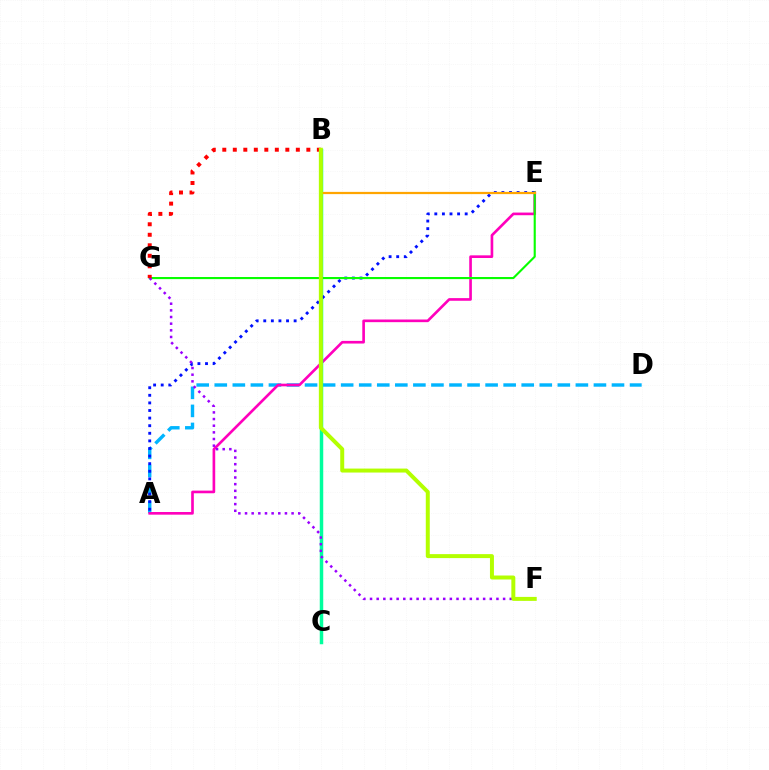{('A', 'D'): [{'color': '#00b5ff', 'line_style': 'dashed', 'thickness': 2.45}], ('A', 'E'): [{'color': '#ff00bd', 'line_style': 'solid', 'thickness': 1.91}, {'color': '#0010ff', 'line_style': 'dotted', 'thickness': 2.06}], ('B', 'C'): [{'color': '#00ff9d', 'line_style': 'solid', 'thickness': 2.51}], ('E', 'G'): [{'color': '#08ff00', 'line_style': 'solid', 'thickness': 1.53}], ('B', 'E'): [{'color': '#ffa500', 'line_style': 'solid', 'thickness': 1.61}], ('F', 'G'): [{'color': '#9b00ff', 'line_style': 'dotted', 'thickness': 1.81}], ('B', 'G'): [{'color': '#ff0000', 'line_style': 'dotted', 'thickness': 2.85}], ('B', 'F'): [{'color': '#b3ff00', 'line_style': 'solid', 'thickness': 2.86}]}